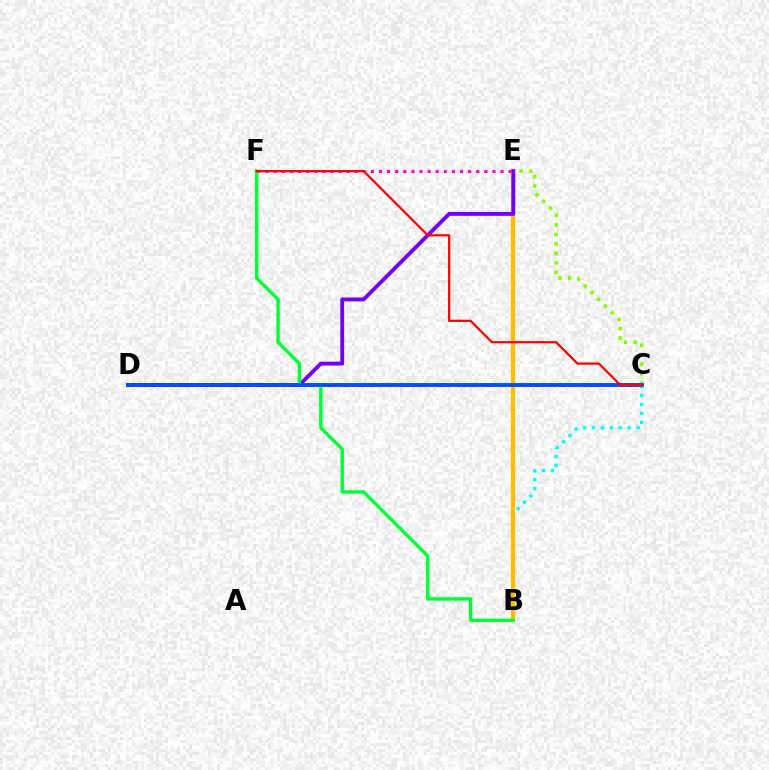{('B', 'C'): [{'color': '#00fff6', 'line_style': 'dotted', 'thickness': 2.42}], ('B', 'E'): [{'color': '#ffbd00', 'line_style': 'solid', 'thickness': 2.98}], ('D', 'E'): [{'color': '#7200ff', 'line_style': 'solid', 'thickness': 2.79}], ('C', 'E'): [{'color': '#84ff00', 'line_style': 'dotted', 'thickness': 2.59}], ('E', 'F'): [{'color': '#ff00cf', 'line_style': 'dotted', 'thickness': 2.2}], ('B', 'F'): [{'color': '#00ff39', 'line_style': 'solid', 'thickness': 2.47}], ('C', 'D'): [{'color': '#004bff', 'line_style': 'solid', 'thickness': 2.79}], ('C', 'F'): [{'color': '#ff0000', 'line_style': 'solid', 'thickness': 1.62}]}